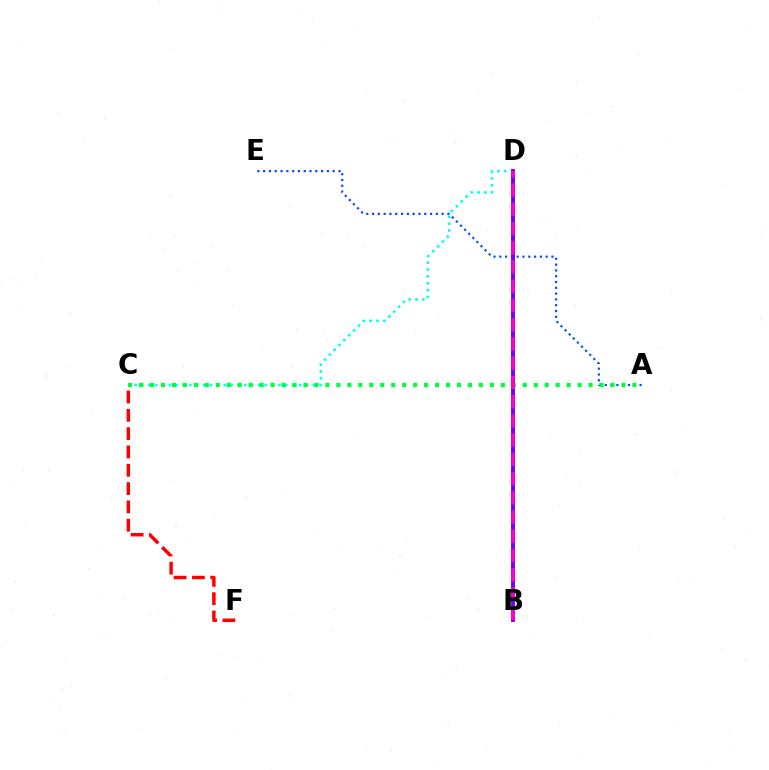{('A', 'E'): [{'color': '#004bff', 'line_style': 'dotted', 'thickness': 1.58}], ('C', 'D'): [{'color': '#00fff6', 'line_style': 'dotted', 'thickness': 1.86}], ('B', 'D'): [{'color': '#84ff00', 'line_style': 'dotted', 'thickness': 2.07}, {'color': '#ffbd00', 'line_style': 'solid', 'thickness': 2.84}, {'color': '#7200ff', 'line_style': 'solid', 'thickness': 2.76}, {'color': '#ff00cf', 'line_style': 'dashed', 'thickness': 2.61}], ('A', 'C'): [{'color': '#00ff39', 'line_style': 'dotted', 'thickness': 2.98}], ('C', 'F'): [{'color': '#ff0000', 'line_style': 'dashed', 'thickness': 2.49}]}